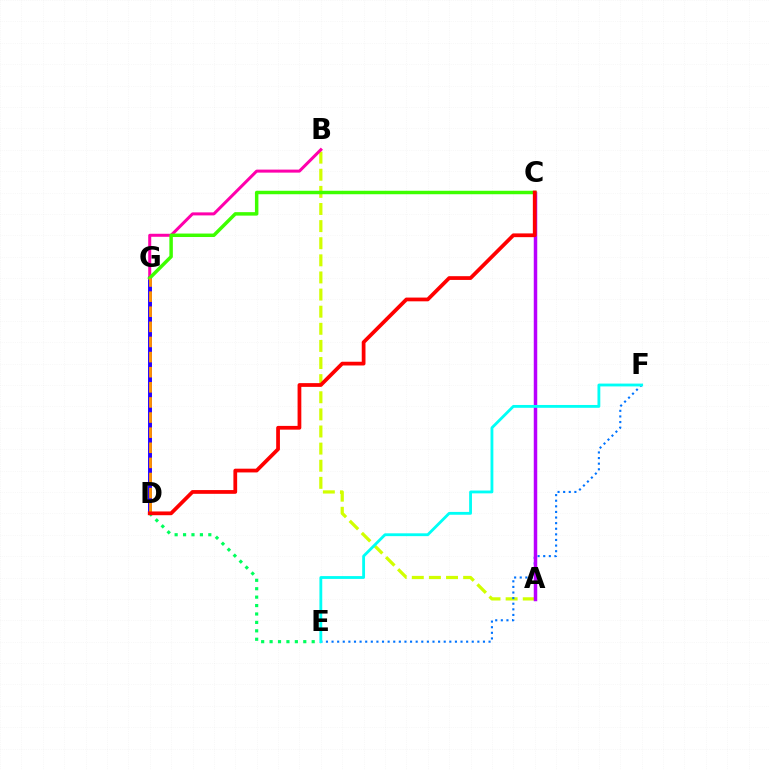{('D', 'G'): [{'color': '#2500ff', 'line_style': 'solid', 'thickness': 2.83}, {'color': '#ff9400', 'line_style': 'dashed', 'thickness': 2.05}], ('A', 'B'): [{'color': '#d1ff00', 'line_style': 'dashed', 'thickness': 2.33}], ('B', 'G'): [{'color': '#ff00ac', 'line_style': 'solid', 'thickness': 2.17}], ('D', 'E'): [{'color': '#00ff5c', 'line_style': 'dotted', 'thickness': 2.29}], ('E', 'F'): [{'color': '#0074ff', 'line_style': 'dotted', 'thickness': 1.52}, {'color': '#00fff6', 'line_style': 'solid', 'thickness': 2.04}], ('A', 'C'): [{'color': '#b900ff', 'line_style': 'solid', 'thickness': 2.51}], ('C', 'G'): [{'color': '#3dff00', 'line_style': 'solid', 'thickness': 2.5}], ('C', 'D'): [{'color': '#ff0000', 'line_style': 'solid', 'thickness': 2.7}]}